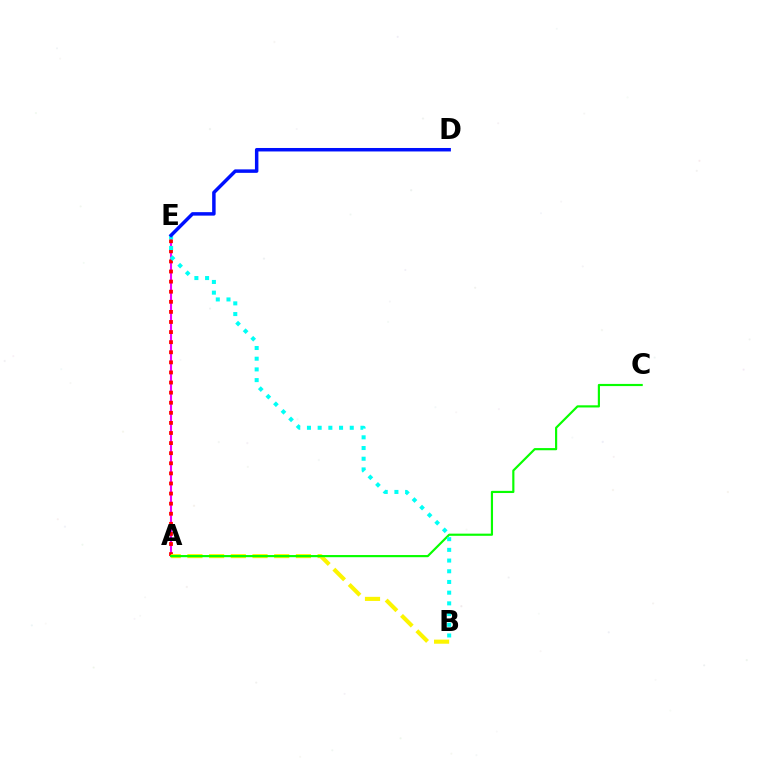{('A', 'E'): [{'color': '#ee00ff', 'line_style': 'solid', 'thickness': 1.5}, {'color': '#ff0000', 'line_style': 'dotted', 'thickness': 2.74}], ('A', 'B'): [{'color': '#fcf500', 'line_style': 'dashed', 'thickness': 2.95}], ('A', 'C'): [{'color': '#08ff00', 'line_style': 'solid', 'thickness': 1.56}], ('B', 'E'): [{'color': '#00fff6', 'line_style': 'dotted', 'thickness': 2.91}], ('D', 'E'): [{'color': '#0010ff', 'line_style': 'solid', 'thickness': 2.5}]}